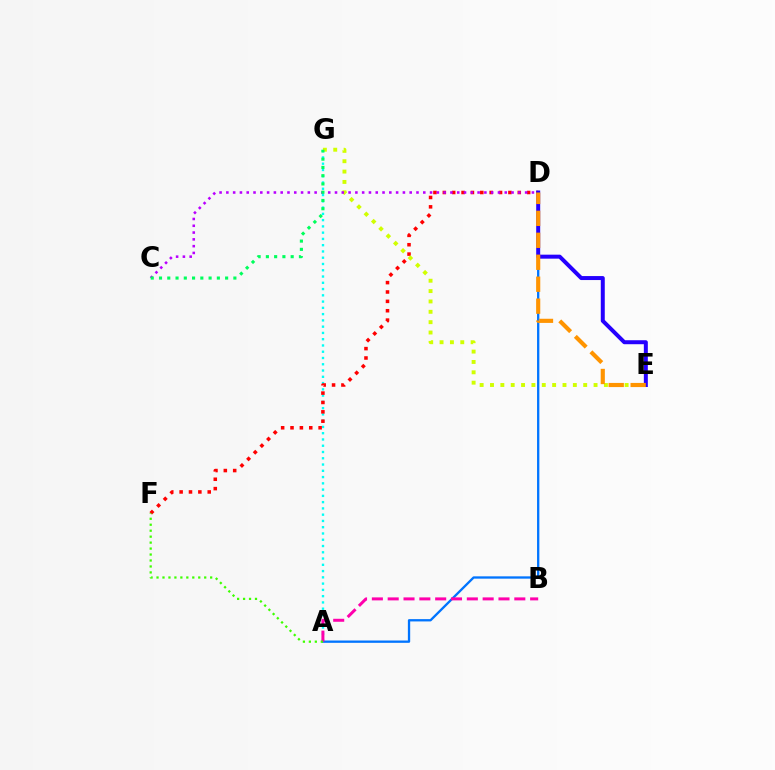{('A', 'G'): [{'color': '#00fff6', 'line_style': 'dotted', 'thickness': 1.7}], ('D', 'F'): [{'color': '#ff0000', 'line_style': 'dotted', 'thickness': 2.55}], ('A', 'D'): [{'color': '#0074ff', 'line_style': 'solid', 'thickness': 1.67}], ('E', 'G'): [{'color': '#d1ff00', 'line_style': 'dotted', 'thickness': 2.81}], ('A', 'B'): [{'color': '#ff00ac', 'line_style': 'dashed', 'thickness': 2.15}], ('C', 'D'): [{'color': '#b900ff', 'line_style': 'dotted', 'thickness': 1.84}], ('A', 'F'): [{'color': '#3dff00', 'line_style': 'dotted', 'thickness': 1.62}], ('C', 'G'): [{'color': '#00ff5c', 'line_style': 'dotted', 'thickness': 2.25}], ('D', 'E'): [{'color': '#2500ff', 'line_style': 'solid', 'thickness': 2.87}, {'color': '#ff9400', 'line_style': 'dashed', 'thickness': 2.98}]}